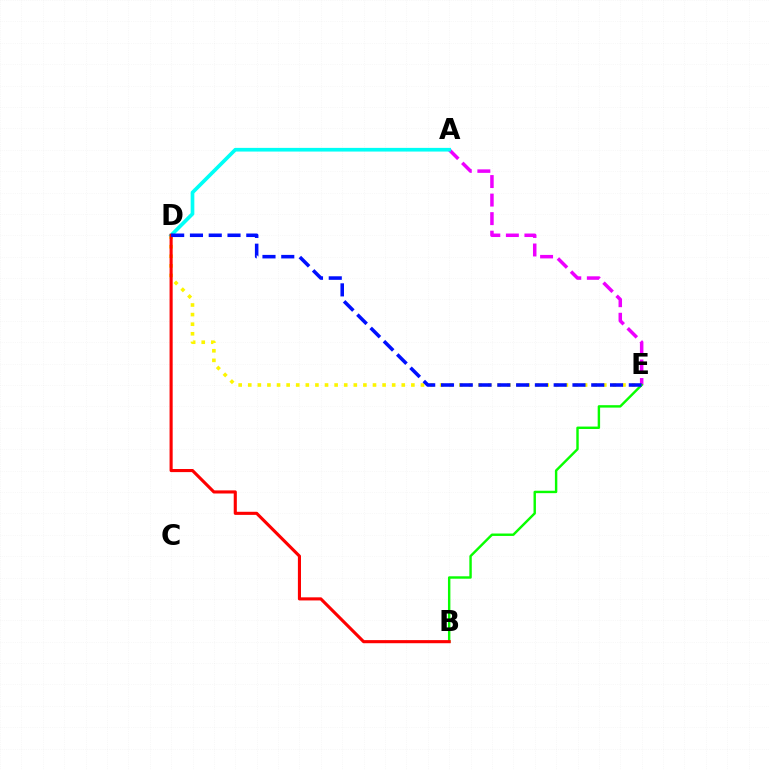{('A', 'E'): [{'color': '#ee00ff', 'line_style': 'dashed', 'thickness': 2.52}], ('B', 'E'): [{'color': '#08ff00', 'line_style': 'solid', 'thickness': 1.74}], ('D', 'E'): [{'color': '#fcf500', 'line_style': 'dotted', 'thickness': 2.61}, {'color': '#0010ff', 'line_style': 'dashed', 'thickness': 2.55}], ('A', 'D'): [{'color': '#00fff6', 'line_style': 'solid', 'thickness': 2.65}], ('B', 'D'): [{'color': '#ff0000', 'line_style': 'solid', 'thickness': 2.24}]}